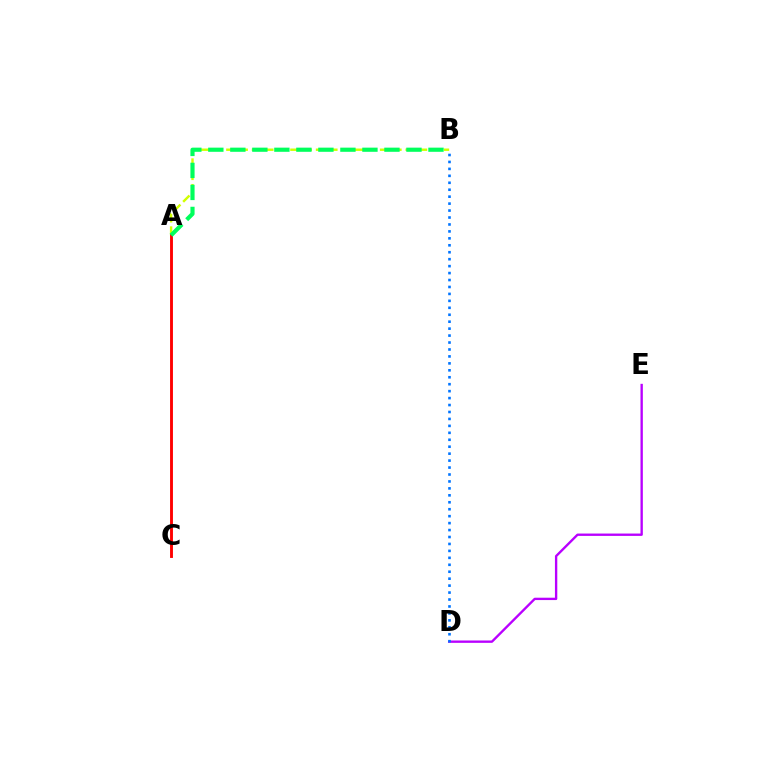{('A', 'B'): [{'color': '#d1ff00', 'line_style': 'dashed', 'thickness': 1.74}, {'color': '#00ff5c', 'line_style': 'dashed', 'thickness': 2.99}], ('D', 'E'): [{'color': '#b900ff', 'line_style': 'solid', 'thickness': 1.7}], ('B', 'D'): [{'color': '#0074ff', 'line_style': 'dotted', 'thickness': 1.89}], ('A', 'C'): [{'color': '#ff0000', 'line_style': 'solid', 'thickness': 2.08}]}